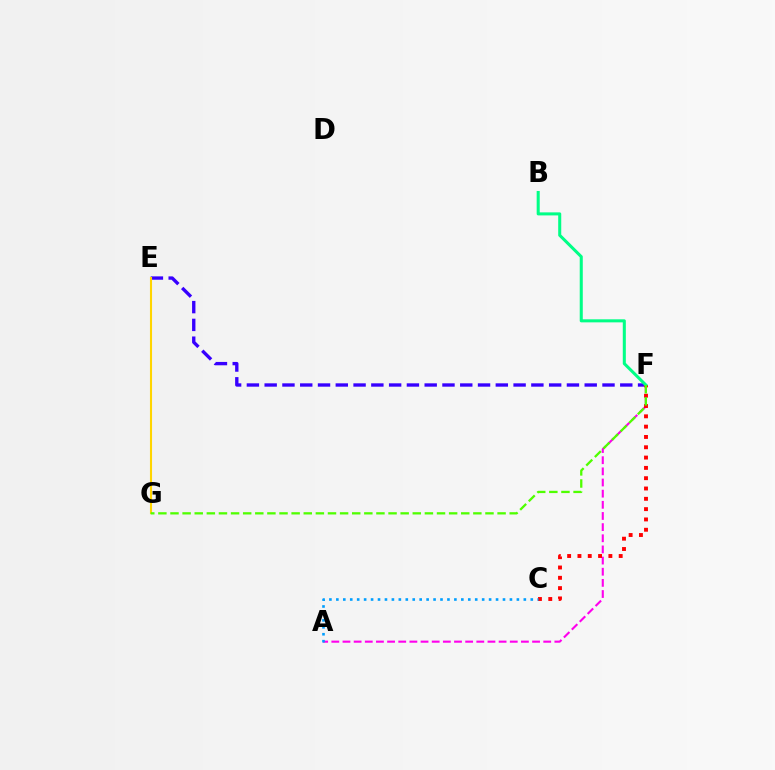{('E', 'F'): [{'color': '#3700ff', 'line_style': 'dashed', 'thickness': 2.42}], ('E', 'G'): [{'color': '#ffd500', 'line_style': 'solid', 'thickness': 1.5}], ('A', 'F'): [{'color': '#ff00ed', 'line_style': 'dashed', 'thickness': 1.52}], ('C', 'F'): [{'color': '#ff0000', 'line_style': 'dotted', 'thickness': 2.8}], ('B', 'F'): [{'color': '#00ff86', 'line_style': 'solid', 'thickness': 2.19}], ('F', 'G'): [{'color': '#4fff00', 'line_style': 'dashed', 'thickness': 1.65}], ('A', 'C'): [{'color': '#009eff', 'line_style': 'dotted', 'thickness': 1.89}]}